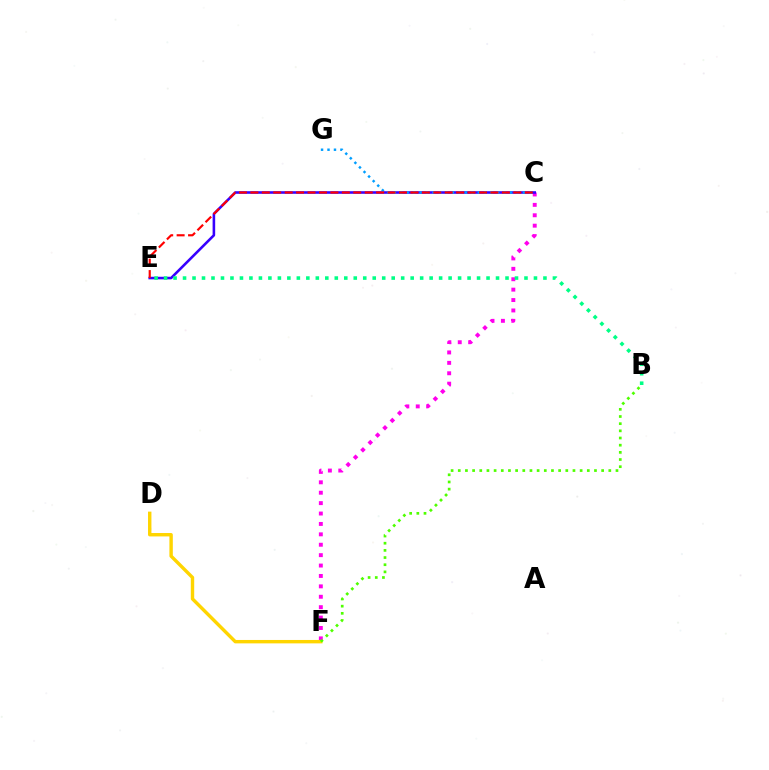{('C', 'F'): [{'color': '#ff00ed', 'line_style': 'dotted', 'thickness': 2.83}], ('C', 'E'): [{'color': '#3700ff', 'line_style': 'solid', 'thickness': 1.86}, {'color': '#ff0000', 'line_style': 'dashed', 'thickness': 1.55}], ('D', 'F'): [{'color': '#ffd500', 'line_style': 'solid', 'thickness': 2.45}], ('C', 'G'): [{'color': '#009eff', 'line_style': 'dotted', 'thickness': 1.76}], ('B', 'F'): [{'color': '#4fff00', 'line_style': 'dotted', 'thickness': 1.95}], ('B', 'E'): [{'color': '#00ff86', 'line_style': 'dotted', 'thickness': 2.58}]}